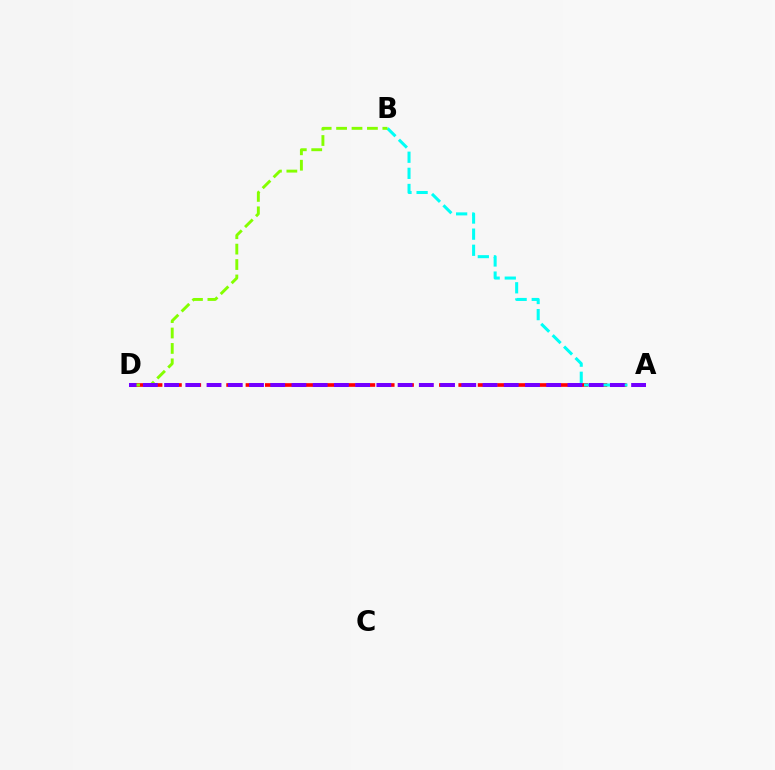{('A', 'D'): [{'color': '#ff0000', 'line_style': 'dashed', 'thickness': 2.63}, {'color': '#7200ff', 'line_style': 'dashed', 'thickness': 2.88}], ('A', 'B'): [{'color': '#00fff6', 'line_style': 'dashed', 'thickness': 2.19}], ('B', 'D'): [{'color': '#84ff00', 'line_style': 'dashed', 'thickness': 2.09}]}